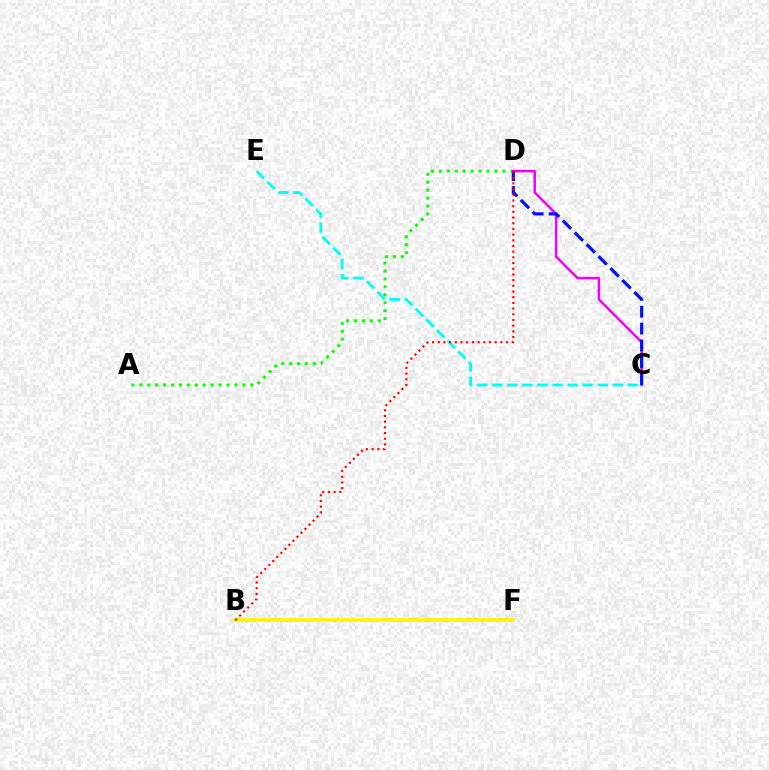{('C', 'E'): [{'color': '#00fff6', 'line_style': 'dashed', 'thickness': 2.05}], ('A', 'D'): [{'color': '#08ff00', 'line_style': 'dotted', 'thickness': 2.16}], ('C', 'D'): [{'color': '#ee00ff', 'line_style': 'solid', 'thickness': 1.77}, {'color': '#0010ff', 'line_style': 'dashed', 'thickness': 2.29}], ('B', 'F'): [{'color': '#fcf500', 'line_style': 'solid', 'thickness': 2.65}], ('B', 'D'): [{'color': '#ff0000', 'line_style': 'dotted', 'thickness': 1.55}]}